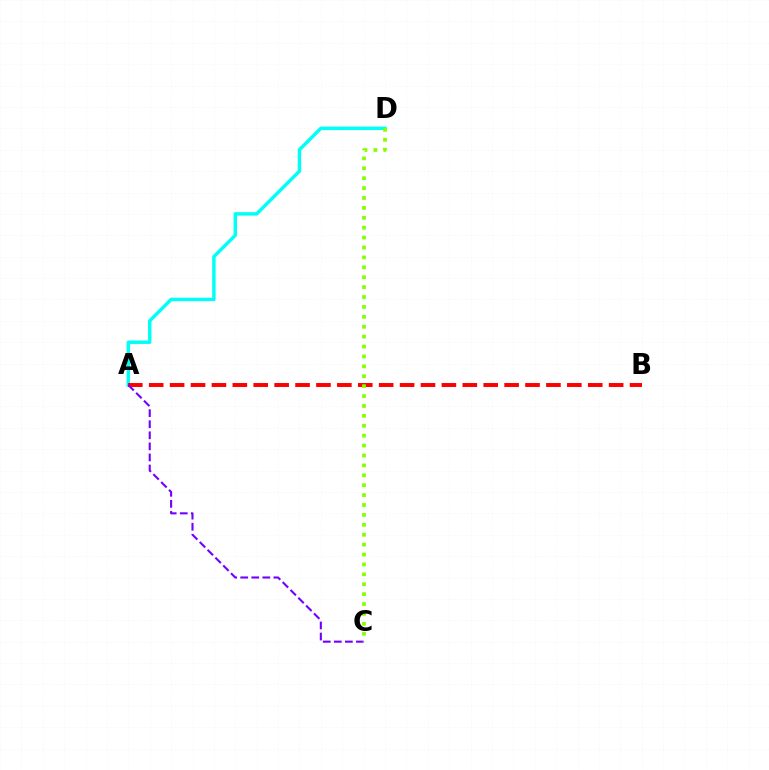{('A', 'D'): [{'color': '#00fff6', 'line_style': 'solid', 'thickness': 2.49}], ('A', 'B'): [{'color': '#ff0000', 'line_style': 'dashed', 'thickness': 2.84}], ('A', 'C'): [{'color': '#7200ff', 'line_style': 'dashed', 'thickness': 1.5}], ('C', 'D'): [{'color': '#84ff00', 'line_style': 'dotted', 'thickness': 2.69}]}